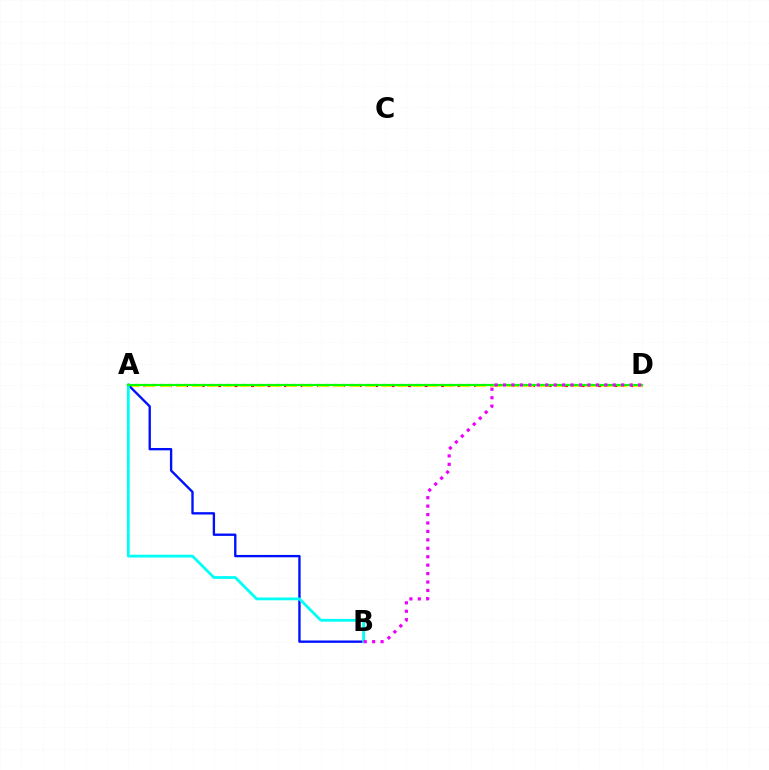{('A', 'D'): [{'color': '#ff0000', 'line_style': 'dotted', 'thickness': 2.25}, {'color': '#fcf500', 'line_style': 'dashed', 'thickness': 2.14}, {'color': '#08ff00', 'line_style': 'solid', 'thickness': 1.56}], ('A', 'B'): [{'color': '#0010ff', 'line_style': 'solid', 'thickness': 1.7}, {'color': '#00fff6', 'line_style': 'solid', 'thickness': 2.0}], ('B', 'D'): [{'color': '#ee00ff', 'line_style': 'dotted', 'thickness': 2.29}]}